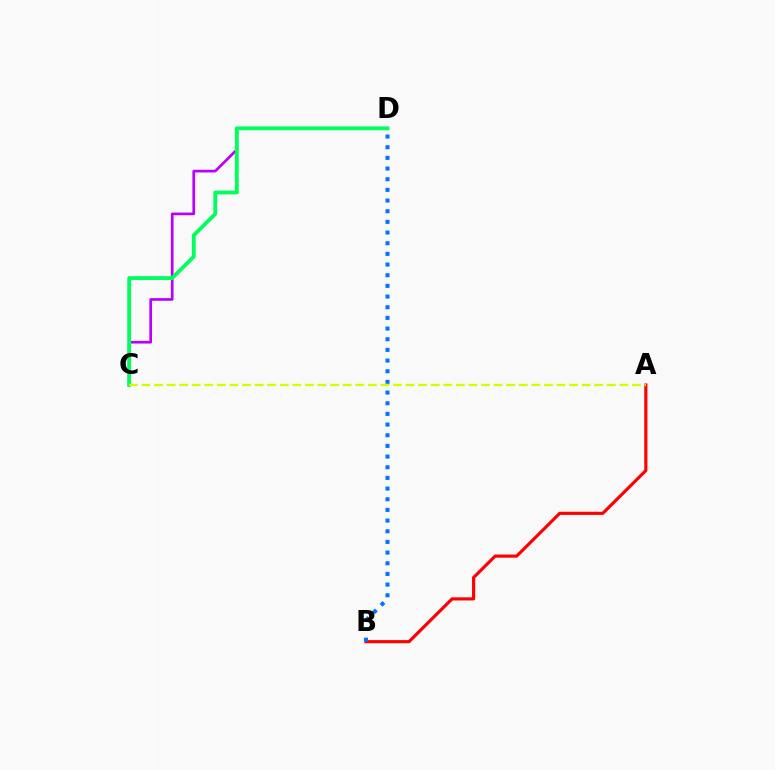{('C', 'D'): [{'color': '#b900ff', 'line_style': 'solid', 'thickness': 1.94}, {'color': '#00ff5c', 'line_style': 'solid', 'thickness': 2.76}], ('A', 'B'): [{'color': '#ff0000', 'line_style': 'solid', 'thickness': 2.27}], ('B', 'D'): [{'color': '#0074ff', 'line_style': 'dotted', 'thickness': 2.9}], ('A', 'C'): [{'color': '#d1ff00', 'line_style': 'dashed', 'thickness': 1.71}]}